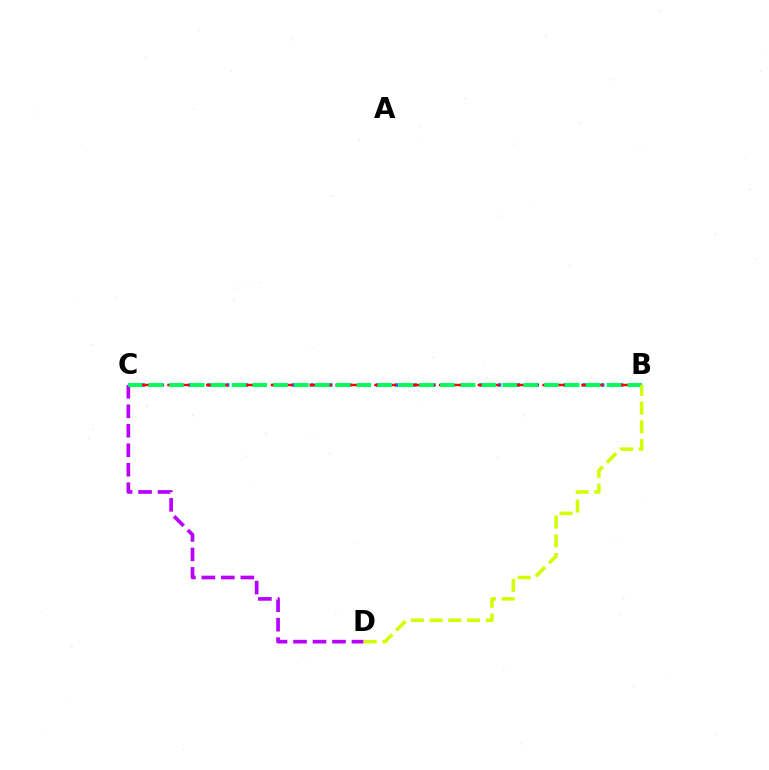{('B', 'C'): [{'color': '#0074ff', 'line_style': 'dotted', 'thickness': 2.55}, {'color': '#ff0000', 'line_style': 'dashed', 'thickness': 1.76}, {'color': '#00ff5c', 'line_style': 'dashed', 'thickness': 2.83}], ('C', 'D'): [{'color': '#b900ff', 'line_style': 'dashed', 'thickness': 2.65}], ('B', 'D'): [{'color': '#d1ff00', 'line_style': 'dashed', 'thickness': 2.54}]}